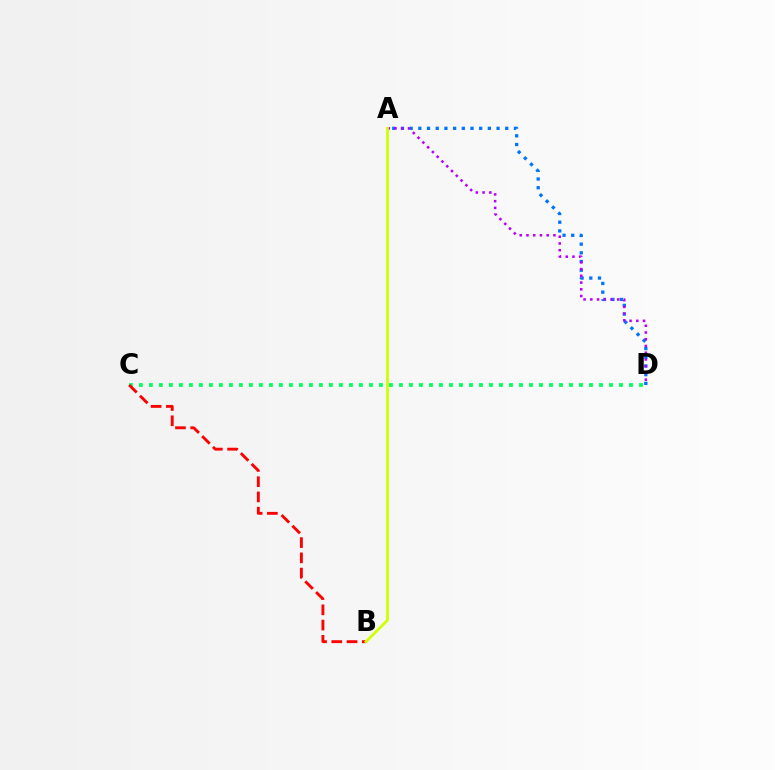{('C', 'D'): [{'color': '#00ff5c', 'line_style': 'dotted', 'thickness': 2.72}], ('A', 'D'): [{'color': '#0074ff', 'line_style': 'dotted', 'thickness': 2.36}, {'color': '#b900ff', 'line_style': 'dotted', 'thickness': 1.83}], ('B', 'C'): [{'color': '#ff0000', 'line_style': 'dashed', 'thickness': 2.07}], ('A', 'B'): [{'color': '#d1ff00', 'line_style': 'solid', 'thickness': 2.0}]}